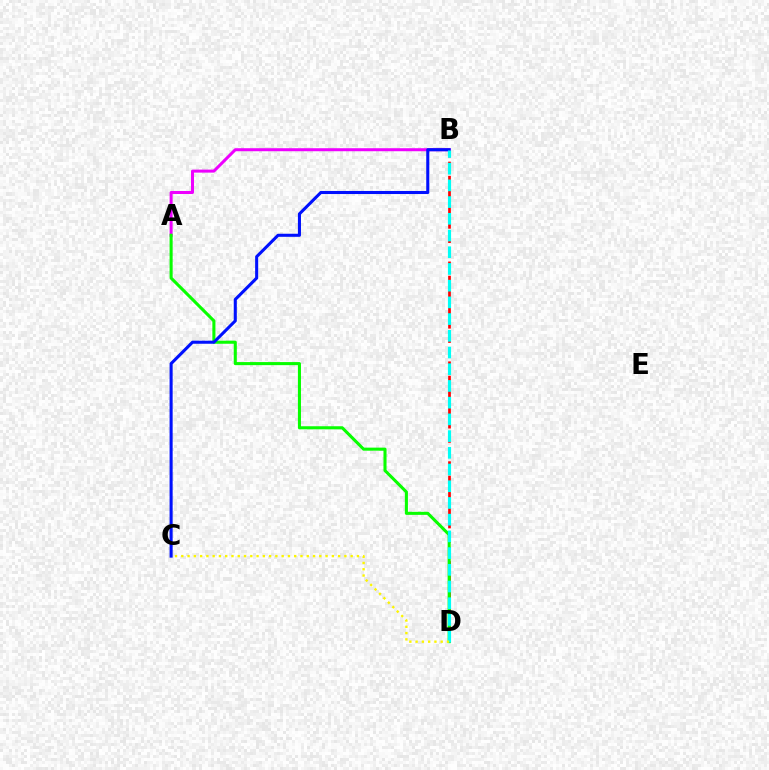{('B', 'D'): [{'color': '#ff0000', 'line_style': 'dashed', 'thickness': 1.94}, {'color': '#00fff6', 'line_style': 'dashed', 'thickness': 2.27}], ('A', 'B'): [{'color': '#ee00ff', 'line_style': 'solid', 'thickness': 2.17}], ('A', 'D'): [{'color': '#08ff00', 'line_style': 'solid', 'thickness': 2.21}], ('B', 'C'): [{'color': '#0010ff', 'line_style': 'solid', 'thickness': 2.21}], ('C', 'D'): [{'color': '#fcf500', 'line_style': 'dotted', 'thickness': 1.7}]}